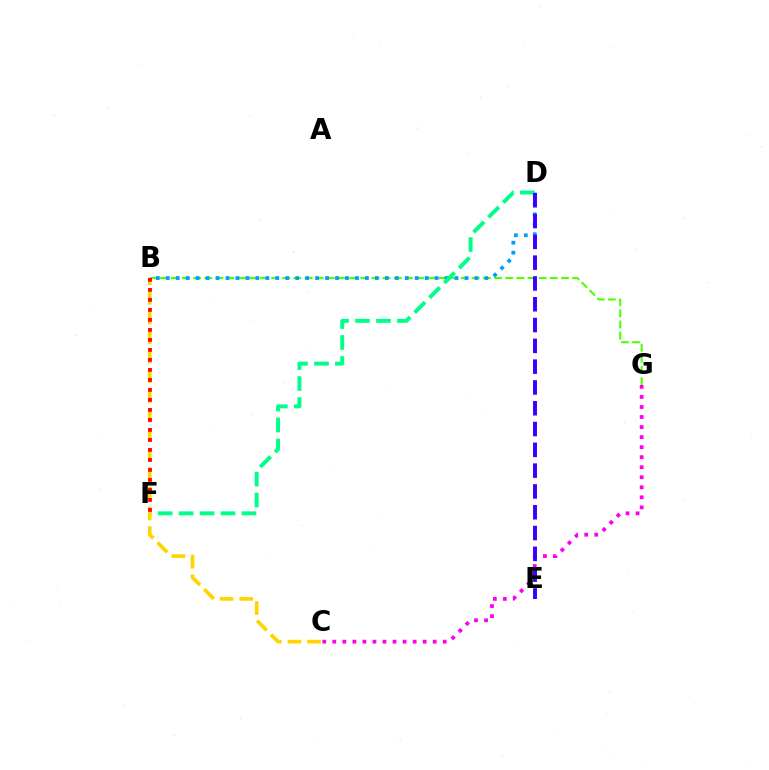{('B', 'G'): [{'color': '#4fff00', 'line_style': 'dashed', 'thickness': 1.51}], ('B', 'D'): [{'color': '#009eff', 'line_style': 'dotted', 'thickness': 2.71}], ('D', 'F'): [{'color': '#00ff86', 'line_style': 'dashed', 'thickness': 2.85}], ('C', 'G'): [{'color': '#ff00ed', 'line_style': 'dotted', 'thickness': 2.73}], ('B', 'C'): [{'color': '#ffd500', 'line_style': 'dashed', 'thickness': 2.66}], ('D', 'E'): [{'color': '#3700ff', 'line_style': 'dashed', 'thickness': 2.83}], ('B', 'F'): [{'color': '#ff0000', 'line_style': 'dotted', 'thickness': 2.72}]}